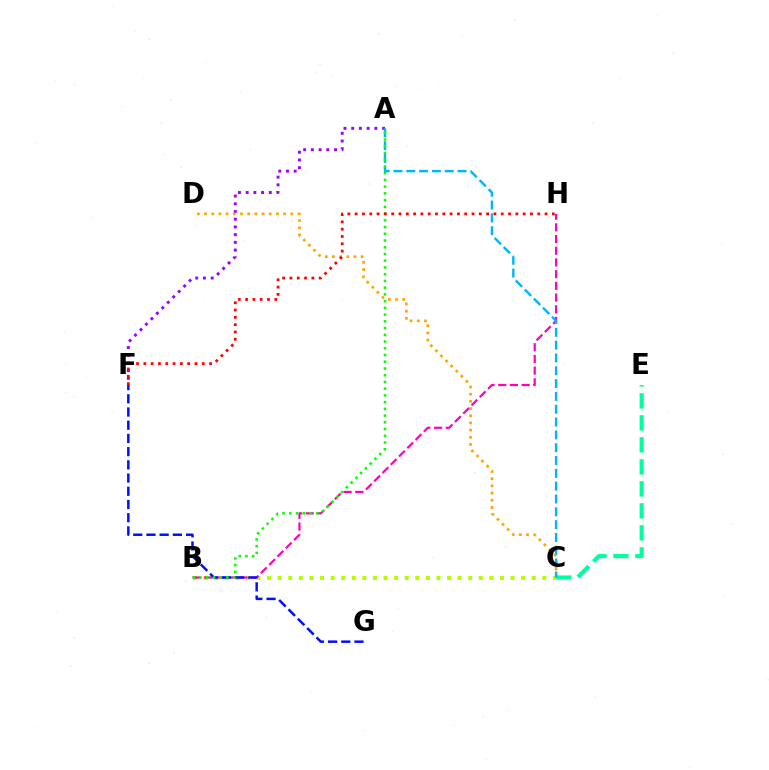{('B', 'C'): [{'color': '#b3ff00', 'line_style': 'dotted', 'thickness': 2.88}], ('A', 'F'): [{'color': '#9b00ff', 'line_style': 'dotted', 'thickness': 2.1}], ('B', 'H'): [{'color': '#ff00bd', 'line_style': 'dashed', 'thickness': 1.59}], ('C', 'E'): [{'color': '#00ff9d', 'line_style': 'dashed', 'thickness': 2.99}], ('F', 'G'): [{'color': '#0010ff', 'line_style': 'dashed', 'thickness': 1.79}], ('C', 'D'): [{'color': '#ffa500', 'line_style': 'dotted', 'thickness': 1.95}], ('A', 'C'): [{'color': '#00b5ff', 'line_style': 'dashed', 'thickness': 1.74}], ('A', 'B'): [{'color': '#08ff00', 'line_style': 'dotted', 'thickness': 1.83}], ('F', 'H'): [{'color': '#ff0000', 'line_style': 'dotted', 'thickness': 1.98}]}